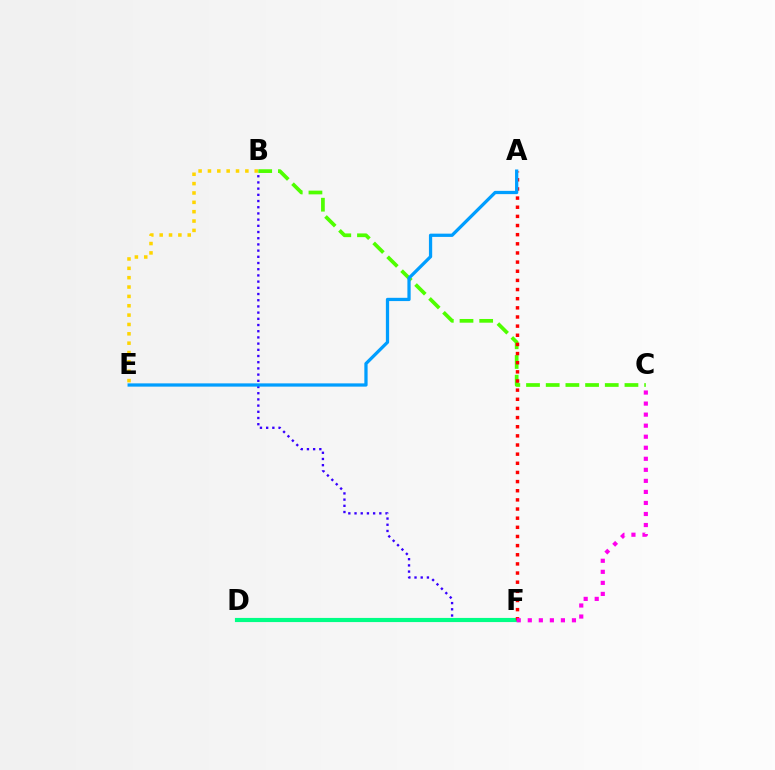{('B', 'F'): [{'color': '#3700ff', 'line_style': 'dotted', 'thickness': 1.68}], ('D', 'F'): [{'color': '#00ff86', 'line_style': 'solid', 'thickness': 2.98}], ('B', 'E'): [{'color': '#ffd500', 'line_style': 'dotted', 'thickness': 2.54}], ('B', 'C'): [{'color': '#4fff00', 'line_style': 'dashed', 'thickness': 2.67}], ('A', 'F'): [{'color': '#ff0000', 'line_style': 'dotted', 'thickness': 2.48}], ('A', 'E'): [{'color': '#009eff', 'line_style': 'solid', 'thickness': 2.35}], ('C', 'F'): [{'color': '#ff00ed', 'line_style': 'dotted', 'thickness': 3.0}]}